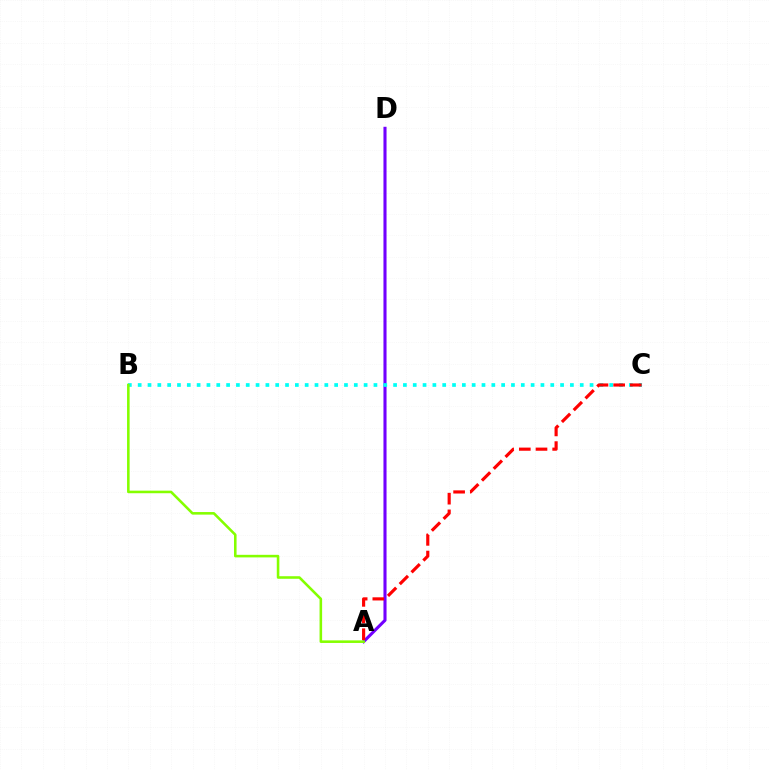{('A', 'D'): [{'color': '#7200ff', 'line_style': 'solid', 'thickness': 2.22}], ('B', 'C'): [{'color': '#00fff6', 'line_style': 'dotted', 'thickness': 2.67}], ('A', 'C'): [{'color': '#ff0000', 'line_style': 'dashed', 'thickness': 2.27}], ('A', 'B'): [{'color': '#84ff00', 'line_style': 'solid', 'thickness': 1.85}]}